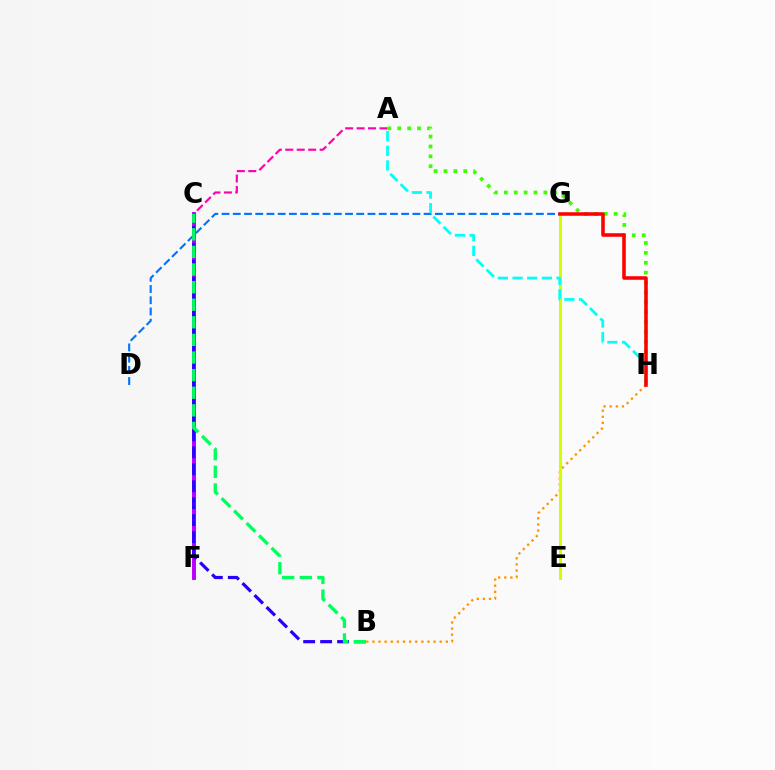{('D', 'G'): [{'color': '#0074ff', 'line_style': 'dashed', 'thickness': 1.52}], ('B', 'H'): [{'color': '#ff9400', 'line_style': 'dotted', 'thickness': 1.66}], ('A', 'C'): [{'color': '#ff00ac', 'line_style': 'dashed', 'thickness': 1.56}], ('C', 'F'): [{'color': '#b900ff', 'line_style': 'solid', 'thickness': 2.83}], ('E', 'G'): [{'color': '#d1ff00', 'line_style': 'solid', 'thickness': 2.2}], ('B', 'C'): [{'color': '#2500ff', 'line_style': 'dashed', 'thickness': 2.3}, {'color': '#00ff5c', 'line_style': 'dashed', 'thickness': 2.39}], ('A', 'H'): [{'color': '#3dff00', 'line_style': 'dotted', 'thickness': 2.69}, {'color': '#00fff6', 'line_style': 'dashed', 'thickness': 1.99}], ('G', 'H'): [{'color': '#ff0000', 'line_style': 'solid', 'thickness': 2.56}]}